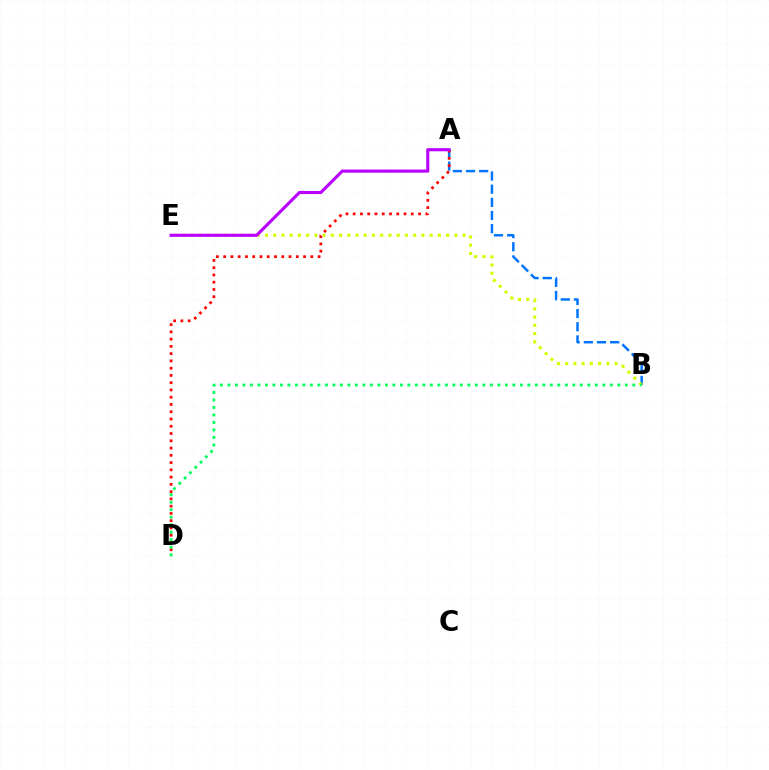{('A', 'B'): [{'color': '#0074ff', 'line_style': 'dashed', 'thickness': 1.79}], ('B', 'E'): [{'color': '#d1ff00', 'line_style': 'dotted', 'thickness': 2.24}], ('A', 'D'): [{'color': '#ff0000', 'line_style': 'dotted', 'thickness': 1.97}], ('B', 'D'): [{'color': '#00ff5c', 'line_style': 'dotted', 'thickness': 2.04}], ('A', 'E'): [{'color': '#b900ff', 'line_style': 'solid', 'thickness': 2.24}]}